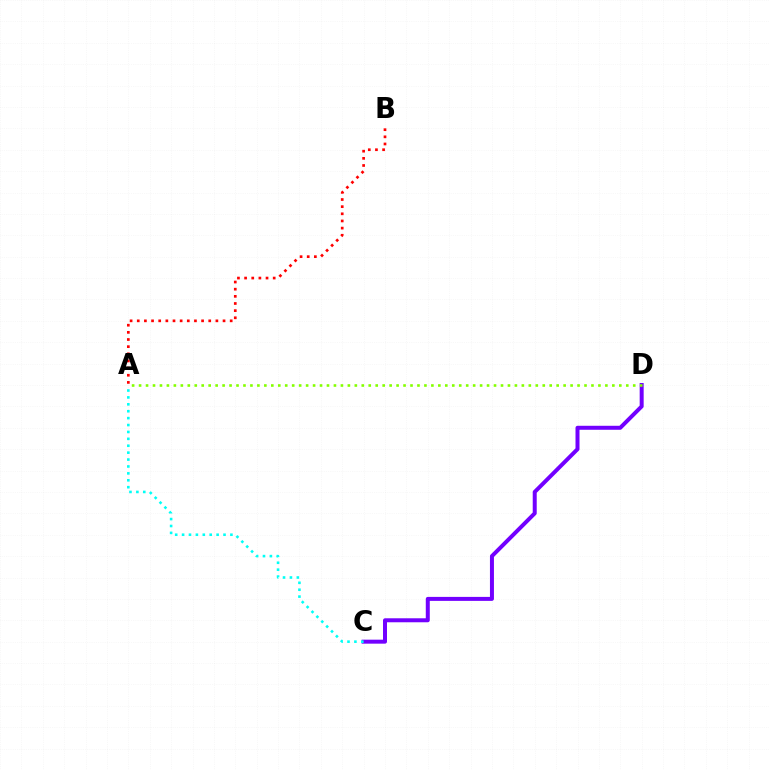{('C', 'D'): [{'color': '#7200ff', 'line_style': 'solid', 'thickness': 2.87}], ('A', 'B'): [{'color': '#ff0000', 'line_style': 'dotted', 'thickness': 1.94}], ('A', 'D'): [{'color': '#84ff00', 'line_style': 'dotted', 'thickness': 1.89}], ('A', 'C'): [{'color': '#00fff6', 'line_style': 'dotted', 'thickness': 1.88}]}